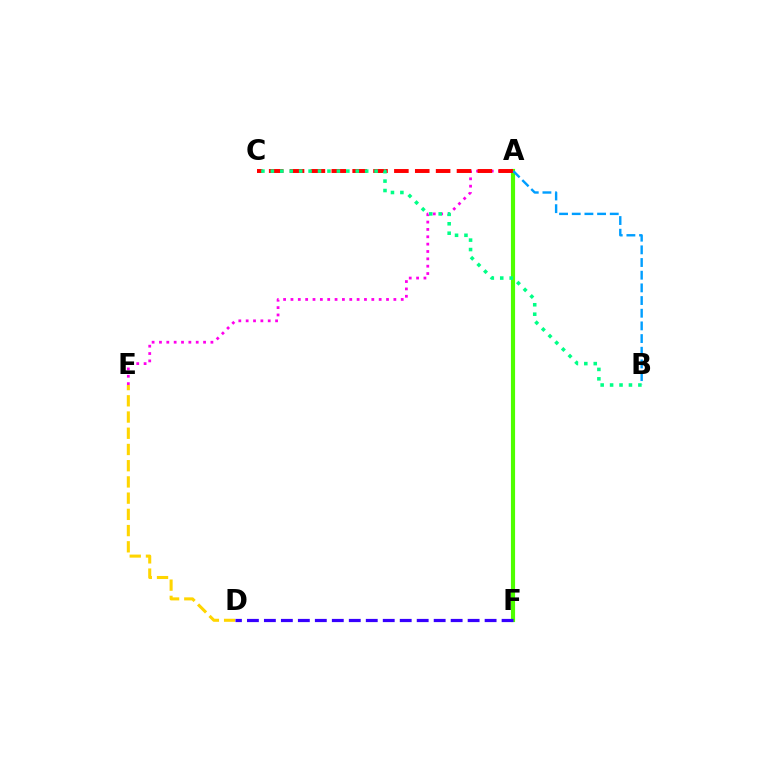{('A', 'E'): [{'color': '#ff00ed', 'line_style': 'dotted', 'thickness': 2.0}], ('D', 'E'): [{'color': '#ffd500', 'line_style': 'dashed', 'thickness': 2.2}], ('A', 'F'): [{'color': '#4fff00', 'line_style': 'solid', 'thickness': 2.99}], ('A', 'C'): [{'color': '#ff0000', 'line_style': 'dashed', 'thickness': 2.83}], ('D', 'F'): [{'color': '#3700ff', 'line_style': 'dashed', 'thickness': 2.31}], ('B', 'C'): [{'color': '#00ff86', 'line_style': 'dotted', 'thickness': 2.56}], ('A', 'B'): [{'color': '#009eff', 'line_style': 'dashed', 'thickness': 1.72}]}